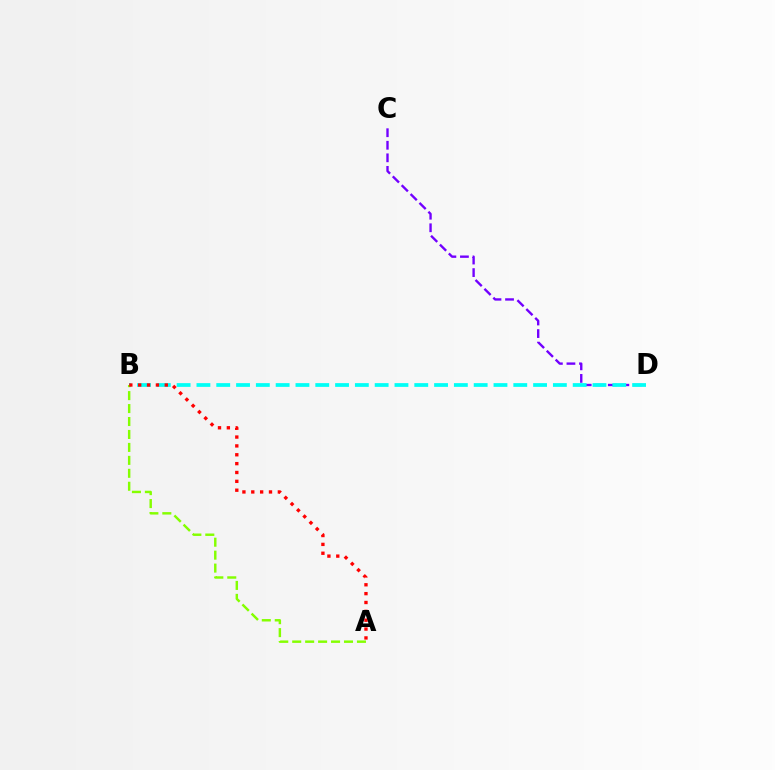{('C', 'D'): [{'color': '#7200ff', 'line_style': 'dashed', 'thickness': 1.71}], ('B', 'D'): [{'color': '#00fff6', 'line_style': 'dashed', 'thickness': 2.69}], ('A', 'B'): [{'color': '#84ff00', 'line_style': 'dashed', 'thickness': 1.76}, {'color': '#ff0000', 'line_style': 'dotted', 'thickness': 2.41}]}